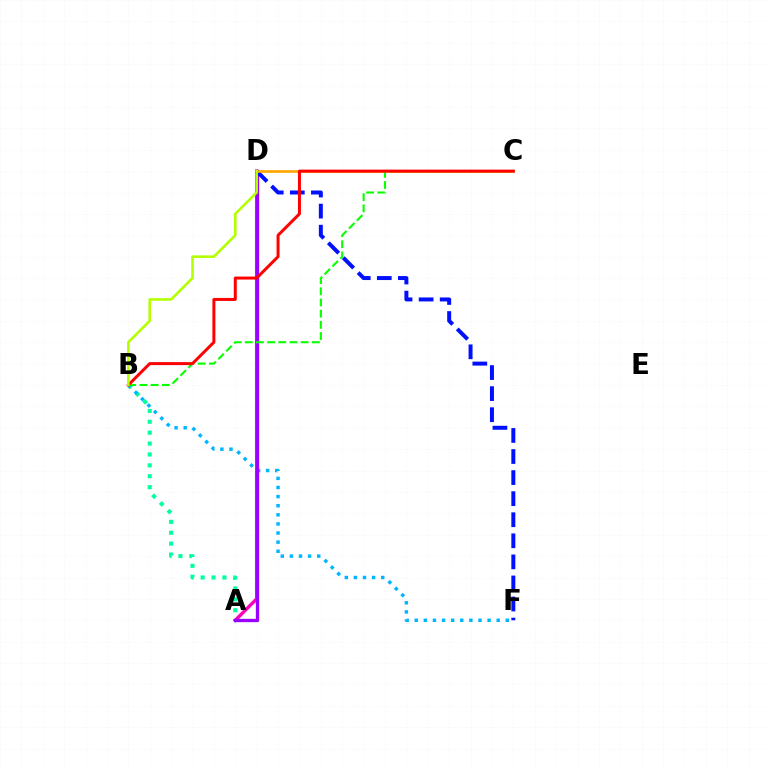{('A', 'B'): [{'color': '#00ff9d', 'line_style': 'dotted', 'thickness': 2.96}], ('A', 'D'): [{'color': '#ff00bd', 'line_style': 'solid', 'thickness': 2.44}, {'color': '#9b00ff', 'line_style': 'solid', 'thickness': 2.39}], ('B', 'F'): [{'color': '#00b5ff', 'line_style': 'dotted', 'thickness': 2.47}], ('D', 'F'): [{'color': '#0010ff', 'line_style': 'dashed', 'thickness': 2.86}], ('C', 'D'): [{'color': '#ffa500', 'line_style': 'solid', 'thickness': 1.92}], ('B', 'C'): [{'color': '#08ff00', 'line_style': 'dashed', 'thickness': 1.52}, {'color': '#ff0000', 'line_style': 'solid', 'thickness': 2.15}], ('B', 'D'): [{'color': '#b3ff00', 'line_style': 'solid', 'thickness': 1.87}]}